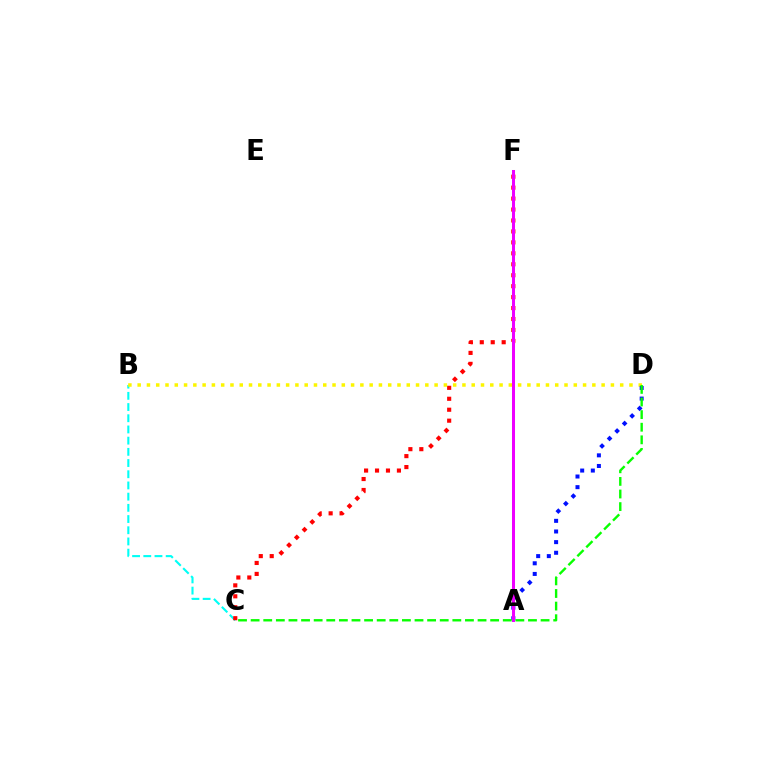{('B', 'C'): [{'color': '#00fff6', 'line_style': 'dashed', 'thickness': 1.52}], ('C', 'F'): [{'color': '#ff0000', 'line_style': 'dotted', 'thickness': 2.97}], ('B', 'D'): [{'color': '#fcf500', 'line_style': 'dotted', 'thickness': 2.52}], ('A', 'D'): [{'color': '#0010ff', 'line_style': 'dotted', 'thickness': 2.89}], ('C', 'D'): [{'color': '#08ff00', 'line_style': 'dashed', 'thickness': 1.71}], ('A', 'F'): [{'color': '#ee00ff', 'line_style': 'solid', 'thickness': 2.17}]}